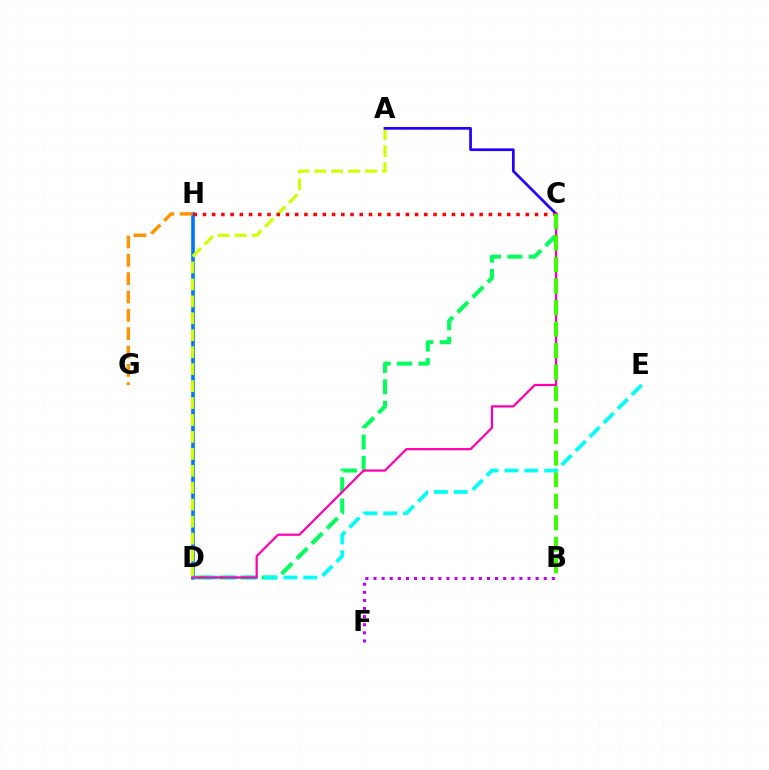{('C', 'D'): [{'color': '#00ff5c', 'line_style': 'dashed', 'thickness': 2.9}, {'color': '#ff00ac', 'line_style': 'solid', 'thickness': 1.6}], ('D', 'H'): [{'color': '#0074ff', 'line_style': 'solid', 'thickness': 2.61}], ('A', 'D'): [{'color': '#d1ff00', 'line_style': 'dashed', 'thickness': 2.3}], ('D', 'E'): [{'color': '#00fff6', 'line_style': 'dashed', 'thickness': 2.7}], ('B', 'F'): [{'color': '#b900ff', 'line_style': 'dotted', 'thickness': 2.2}], ('A', 'C'): [{'color': '#2500ff', 'line_style': 'solid', 'thickness': 1.96}], ('C', 'H'): [{'color': '#ff0000', 'line_style': 'dotted', 'thickness': 2.51}], ('B', 'C'): [{'color': '#3dff00', 'line_style': 'dashed', 'thickness': 2.92}], ('G', 'H'): [{'color': '#ff9400', 'line_style': 'dashed', 'thickness': 2.49}]}